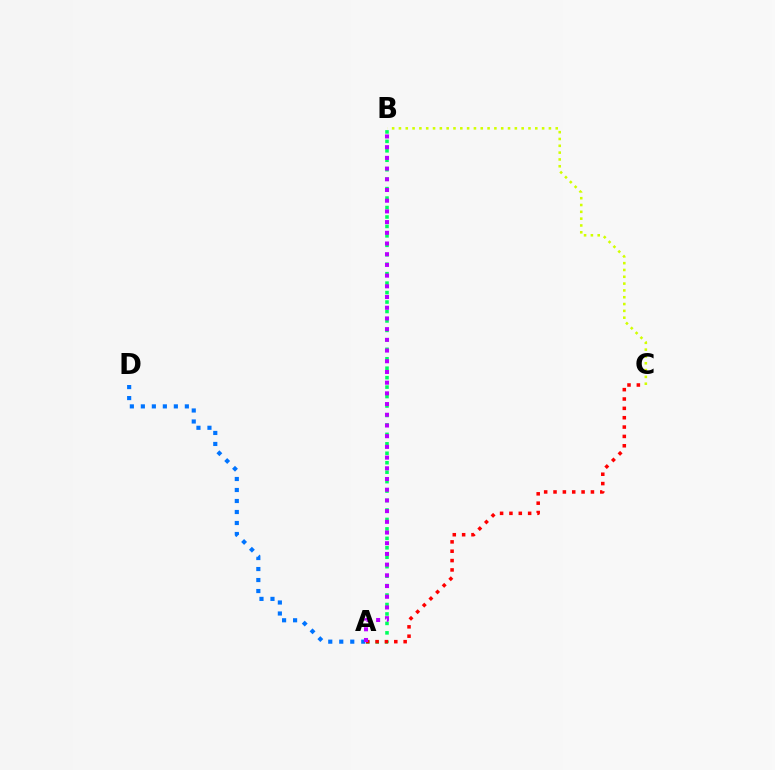{('A', 'D'): [{'color': '#0074ff', 'line_style': 'dotted', 'thickness': 2.99}], ('A', 'B'): [{'color': '#00ff5c', 'line_style': 'dotted', 'thickness': 2.57}, {'color': '#b900ff', 'line_style': 'dotted', 'thickness': 2.91}], ('A', 'C'): [{'color': '#ff0000', 'line_style': 'dotted', 'thickness': 2.54}], ('B', 'C'): [{'color': '#d1ff00', 'line_style': 'dotted', 'thickness': 1.85}]}